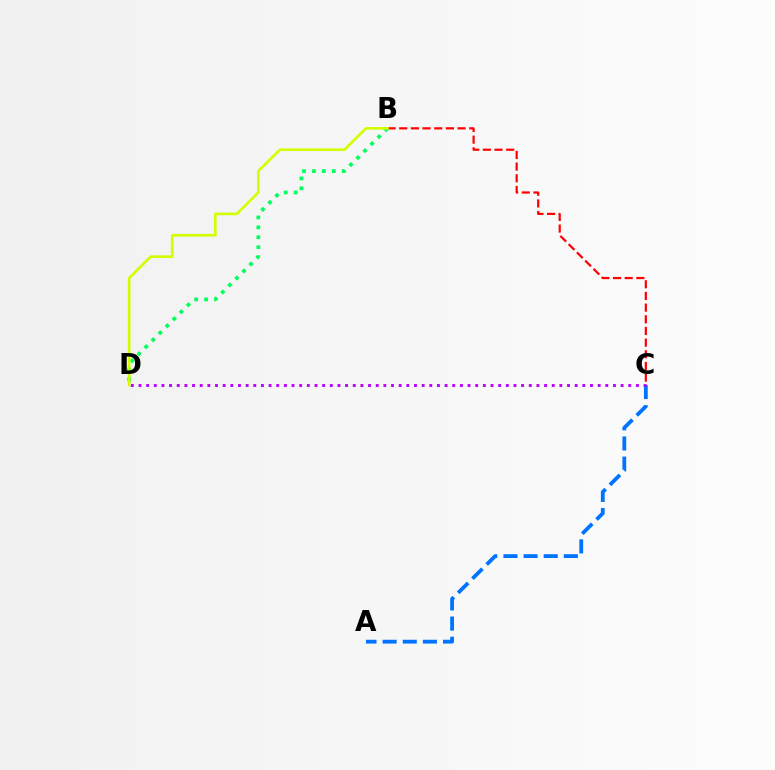{('A', 'C'): [{'color': '#0074ff', 'line_style': 'dashed', 'thickness': 2.74}], ('B', 'D'): [{'color': '#00ff5c', 'line_style': 'dotted', 'thickness': 2.7}, {'color': '#d1ff00', 'line_style': 'solid', 'thickness': 1.9}], ('B', 'C'): [{'color': '#ff0000', 'line_style': 'dashed', 'thickness': 1.59}], ('C', 'D'): [{'color': '#b900ff', 'line_style': 'dotted', 'thickness': 2.08}]}